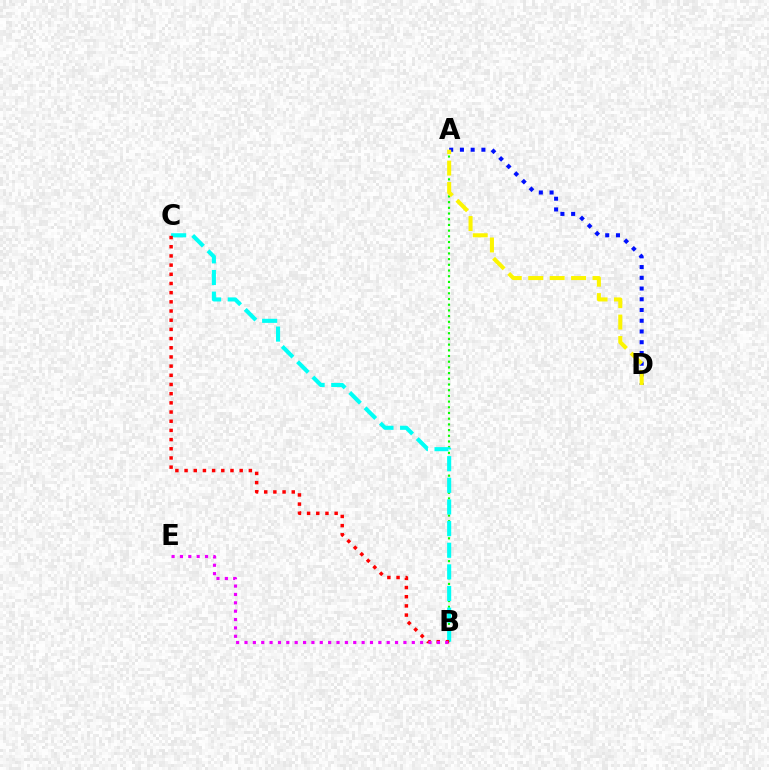{('A', 'B'): [{'color': '#08ff00', 'line_style': 'dotted', 'thickness': 1.55}], ('B', 'C'): [{'color': '#00fff6', 'line_style': 'dashed', 'thickness': 2.94}, {'color': '#ff0000', 'line_style': 'dotted', 'thickness': 2.5}], ('A', 'D'): [{'color': '#0010ff', 'line_style': 'dotted', 'thickness': 2.92}, {'color': '#fcf500', 'line_style': 'dashed', 'thickness': 2.91}], ('B', 'E'): [{'color': '#ee00ff', 'line_style': 'dotted', 'thickness': 2.27}]}